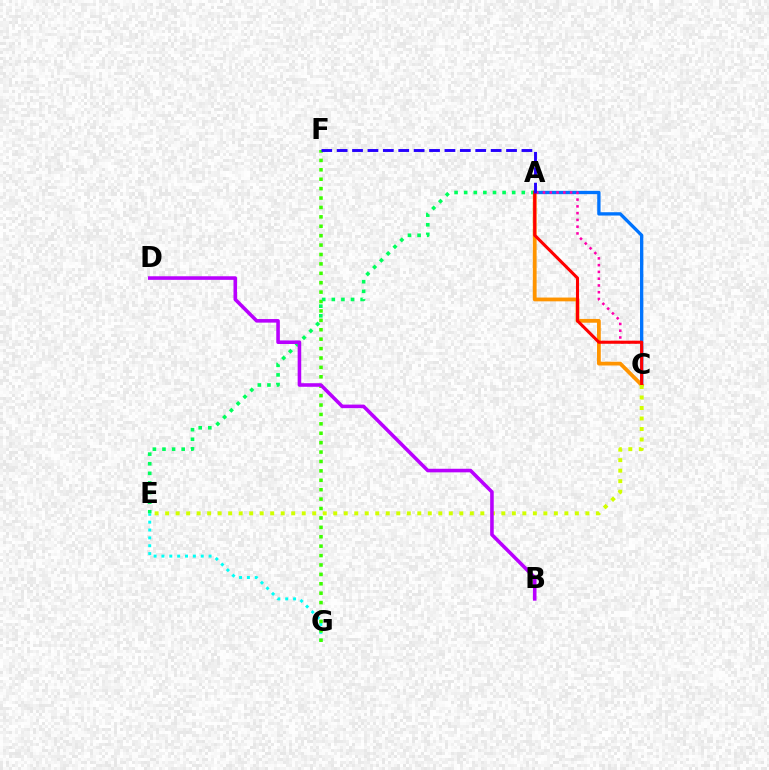{('A', 'C'): [{'color': '#0074ff', 'line_style': 'solid', 'thickness': 2.39}, {'color': '#ff00ac', 'line_style': 'dotted', 'thickness': 1.84}, {'color': '#ff9400', 'line_style': 'solid', 'thickness': 2.72}, {'color': '#ff0000', 'line_style': 'solid', 'thickness': 2.22}], ('E', 'G'): [{'color': '#00fff6', 'line_style': 'dotted', 'thickness': 2.14}], ('F', 'G'): [{'color': '#3dff00', 'line_style': 'dotted', 'thickness': 2.56}], ('A', 'E'): [{'color': '#00ff5c', 'line_style': 'dotted', 'thickness': 2.61}], ('C', 'E'): [{'color': '#d1ff00', 'line_style': 'dotted', 'thickness': 2.85}], ('A', 'F'): [{'color': '#2500ff', 'line_style': 'dashed', 'thickness': 2.09}], ('B', 'D'): [{'color': '#b900ff', 'line_style': 'solid', 'thickness': 2.57}]}